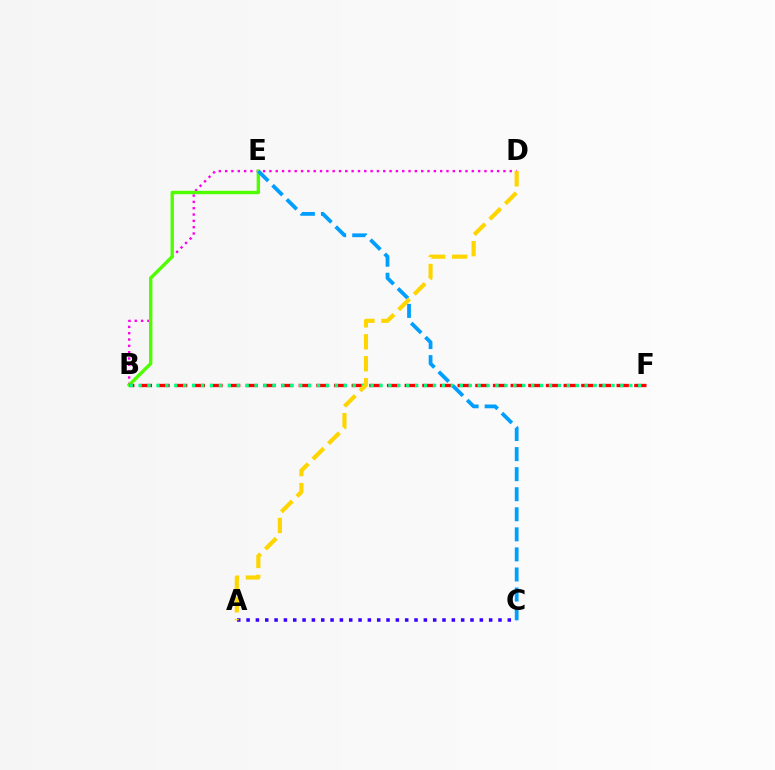{('B', 'D'): [{'color': '#ff00ed', 'line_style': 'dotted', 'thickness': 1.72}], ('B', 'E'): [{'color': '#4fff00', 'line_style': 'solid', 'thickness': 2.44}], ('B', 'F'): [{'color': '#ff0000', 'line_style': 'dashed', 'thickness': 2.4}, {'color': '#00ff86', 'line_style': 'dotted', 'thickness': 2.42}], ('A', 'C'): [{'color': '#3700ff', 'line_style': 'dotted', 'thickness': 2.53}], ('C', 'E'): [{'color': '#009eff', 'line_style': 'dashed', 'thickness': 2.72}], ('A', 'D'): [{'color': '#ffd500', 'line_style': 'dashed', 'thickness': 2.98}]}